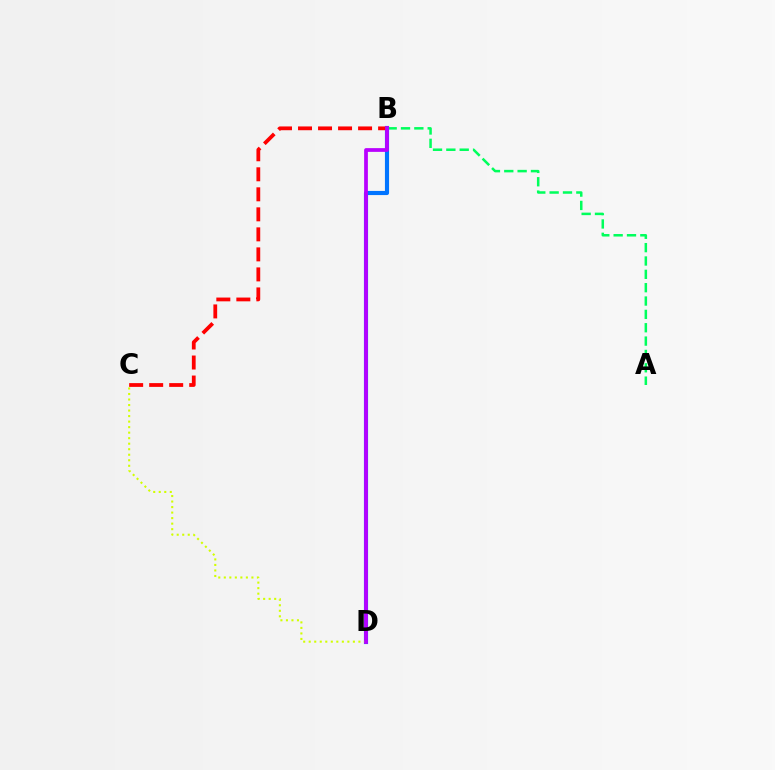{('A', 'B'): [{'color': '#00ff5c', 'line_style': 'dashed', 'thickness': 1.81}], ('B', 'D'): [{'color': '#0074ff', 'line_style': 'solid', 'thickness': 2.98}, {'color': '#b900ff', 'line_style': 'solid', 'thickness': 2.69}], ('B', 'C'): [{'color': '#ff0000', 'line_style': 'dashed', 'thickness': 2.72}], ('C', 'D'): [{'color': '#d1ff00', 'line_style': 'dotted', 'thickness': 1.5}]}